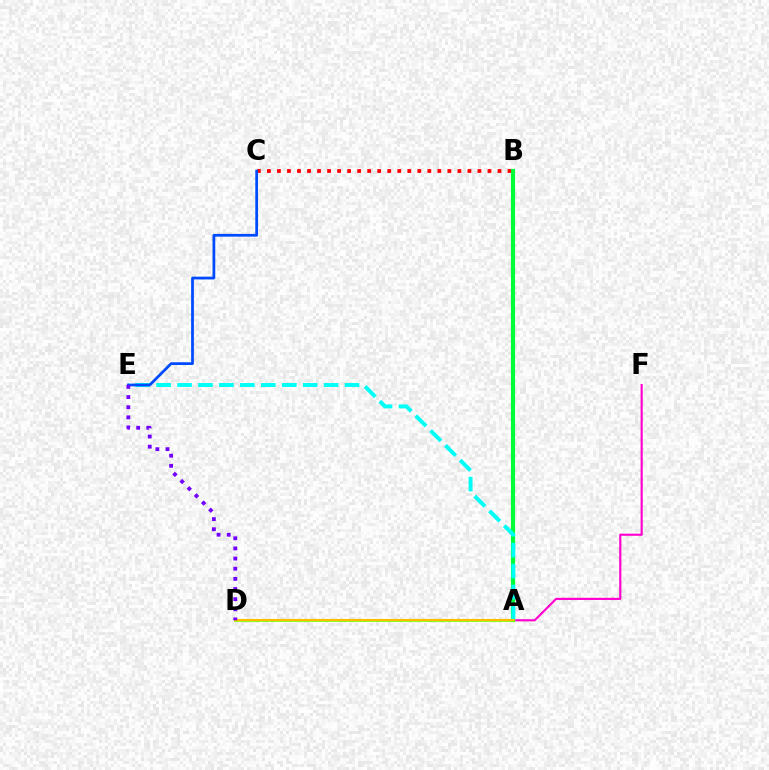{('A', 'F'): [{'color': '#ff00cf', 'line_style': 'solid', 'thickness': 1.55}], ('B', 'C'): [{'color': '#ff0000', 'line_style': 'dotted', 'thickness': 2.72}], ('A', 'B'): [{'color': '#00ff39', 'line_style': 'solid', 'thickness': 3.0}], ('A', 'E'): [{'color': '#00fff6', 'line_style': 'dashed', 'thickness': 2.84}], ('A', 'D'): [{'color': '#84ff00', 'line_style': 'solid', 'thickness': 1.99}, {'color': '#ffbd00', 'line_style': 'solid', 'thickness': 1.55}], ('C', 'E'): [{'color': '#004bff', 'line_style': 'solid', 'thickness': 1.99}], ('D', 'E'): [{'color': '#7200ff', 'line_style': 'dotted', 'thickness': 2.76}]}